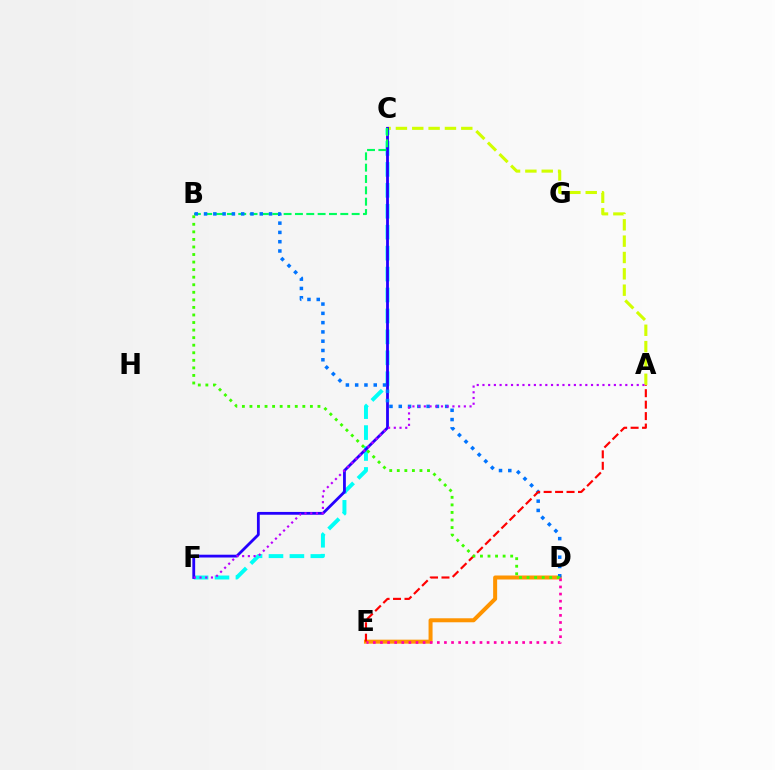{('C', 'F'): [{'color': '#00fff6', 'line_style': 'dashed', 'thickness': 2.84}, {'color': '#2500ff', 'line_style': 'solid', 'thickness': 2.02}], ('A', 'C'): [{'color': '#d1ff00', 'line_style': 'dashed', 'thickness': 2.22}], ('D', 'E'): [{'color': '#ff9400', 'line_style': 'solid', 'thickness': 2.88}, {'color': '#ff00ac', 'line_style': 'dotted', 'thickness': 1.93}], ('B', 'C'): [{'color': '#00ff5c', 'line_style': 'dashed', 'thickness': 1.54}], ('B', 'D'): [{'color': '#0074ff', 'line_style': 'dotted', 'thickness': 2.52}, {'color': '#3dff00', 'line_style': 'dotted', 'thickness': 2.05}], ('A', 'F'): [{'color': '#b900ff', 'line_style': 'dotted', 'thickness': 1.55}], ('A', 'E'): [{'color': '#ff0000', 'line_style': 'dashed', 'thickness': 1.56}]}